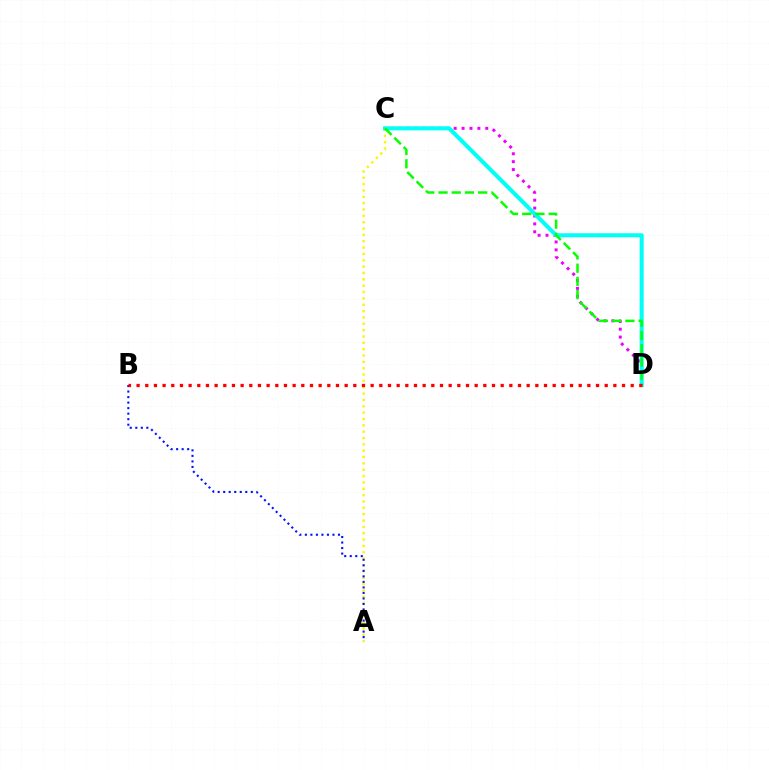{('A', 'C'): [{'color': '#fcf500', 'line_style': 'dotted', 'thickness': 1.72}], ('C', 'D'): [{'color': '#ee00ff', 'line_style': 'dotted', 'thickness': 2.15}, {'color': '#00fff6', 'line_style': 'solid', 'thickness': 2.91}, {'color': '#08ff00', 'line_style': 'dashed', 'thickness': 1.8}], ('A', 'B'): [{'color': '#0010ff', 'line_style': 'dotted', 'thickness': 1.5}], ('B', 'D'): [{'color': '#ff0000', 'line_style': 'dotted', 'thickness': 2.36}]}